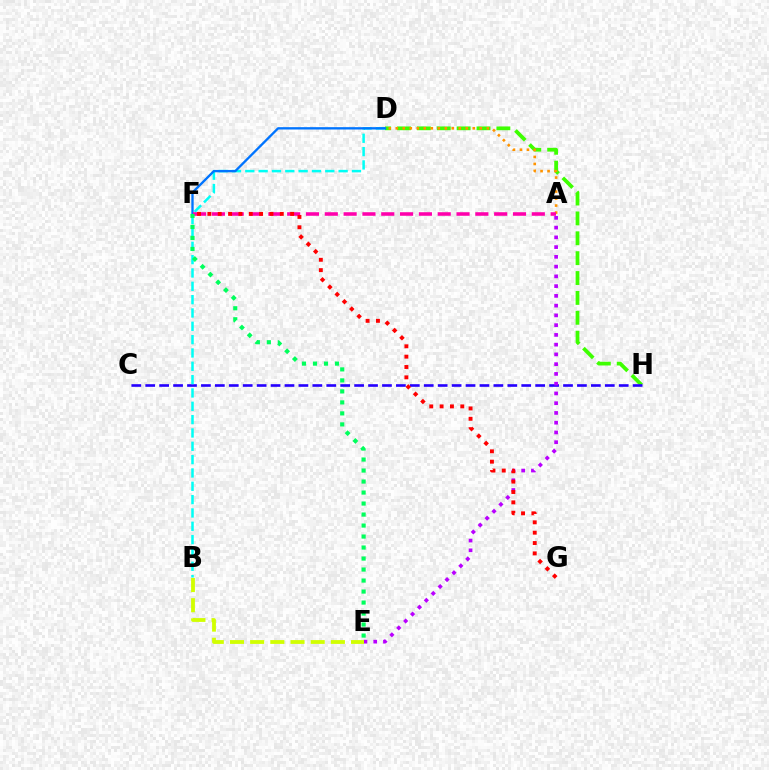{('D', 'H'): [{'color': '#3dff00', 'line_style': 'dashed', 'thickness': 2.7}], ('C', 'H'): [{'color': '#2500ff', 'line_style': 'dashed', 'thickness': 1.89}], ('A', 'D'): [{'color': '#ff9400', 'line_style': 'dotted', 'thickness': 1.9}], ('A', 'E'): [{'color': '#b900ff', 'line_style': 'dotted', 'thickness': 2.65}], ('B', 'D'): [{'color': '#00fff6', 'line_style': 'dashed', 'thickness': 1.81}], ('D', 'F'): [{'color': '#0074ff', 'line_style': 'solid', 'thickness': 1.68}], ('B', 'E'): [{'color': '#d1ff00', 'line_style': 'dashed', 'thickness': 2.74}], ('A', 'F'): [{'color': '#ff00ac', 'line_style': 'dashed', 'thickness': 2.56}], ('E', 'F'): [{'color': '#00ff5c', 'line_style': 'dotted', 'thickness': 2.99}], ('F', 'G'): [{'color': '#ff0000', 'line_style': 'dotted', 'thickness': 2.81}]}